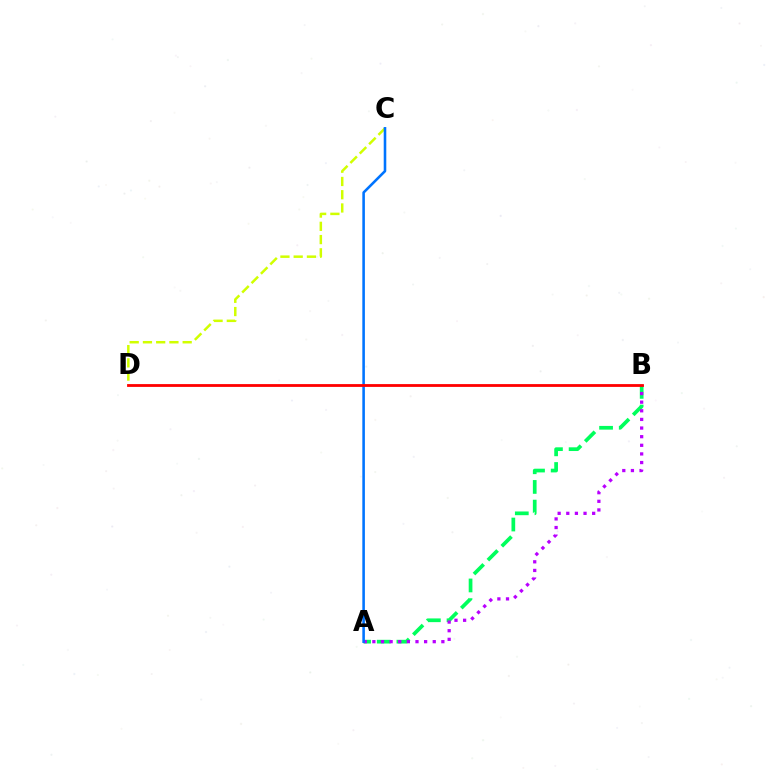{('C', 'D'): [{'color': '#d1ff00', 'line_style': 'dashed', 'thickness': 1.8}], ('A', 'B'): [{'color': '#00ff5c', 'line_style': 'dashed', 'thickness': 2.67}, {'color': '#b900ff', 'line_style': 'dotted', 'thickness': 2.34}], ('A', 'C'): [{'color': '#0074ff', 'line_style': 'solid', 'thickness': 1.86}], ('B', 'D'): [{'color': '#ff0000', 'line_style': 'solid', 'thickness': 2.02}]}